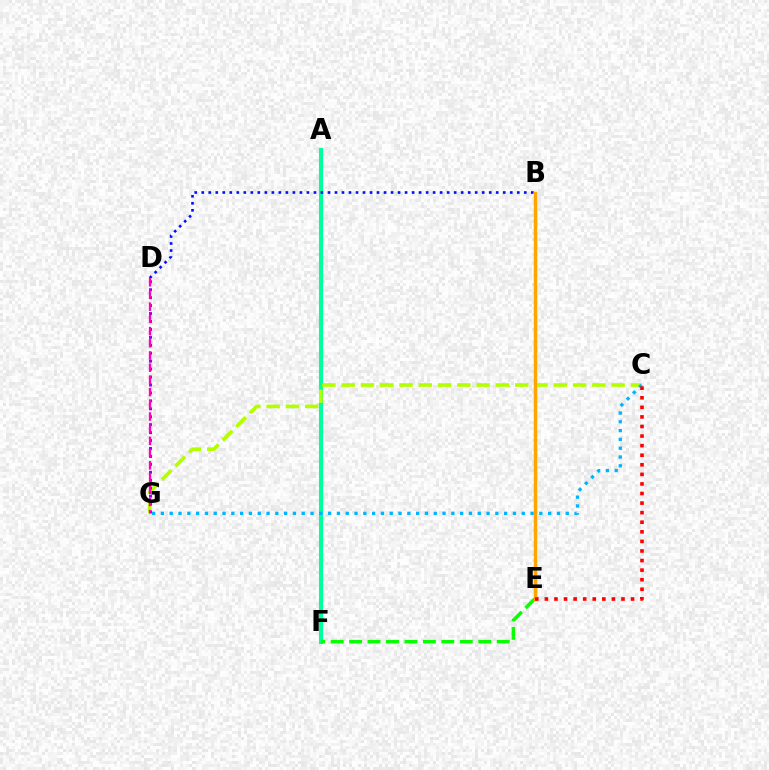{('A', 'F'): [{'color': '#00ff9d', 'line_style': 'solid', 'thickness': 2.93}], ('E', 'F'): [{'color': '#08ff00', 'line_style': 'dashed', 'thickness': 2.51}], ('C', 'G'): [{'color': '#b3ff00', 'line_style': 'dashed', 'thickness': 2.62}, {'color': '#00b5ff', 'line_style': 'dotted', 'thickness': 2.39}], ('B', 'D'): [{'color': '#0010ff', 'line_style': 'dotted', 'thickness': 1.91}], ('B', 'E'): [{'color': '#ffa500', 'line_style': 'solid', 'thickness': 2.51}], ('C', 'E'): [{'color': '#ff0000', 'line_style': 'dotted', 'thickness': 2.6}], ('D', 'G'): [{'color': '#9b00ff', 'line_style': 'dotted', 'thickness': 2.16}, {'color': '#ff00bd', 'line_style': 'dashed', 'thickness': 1.66}]}